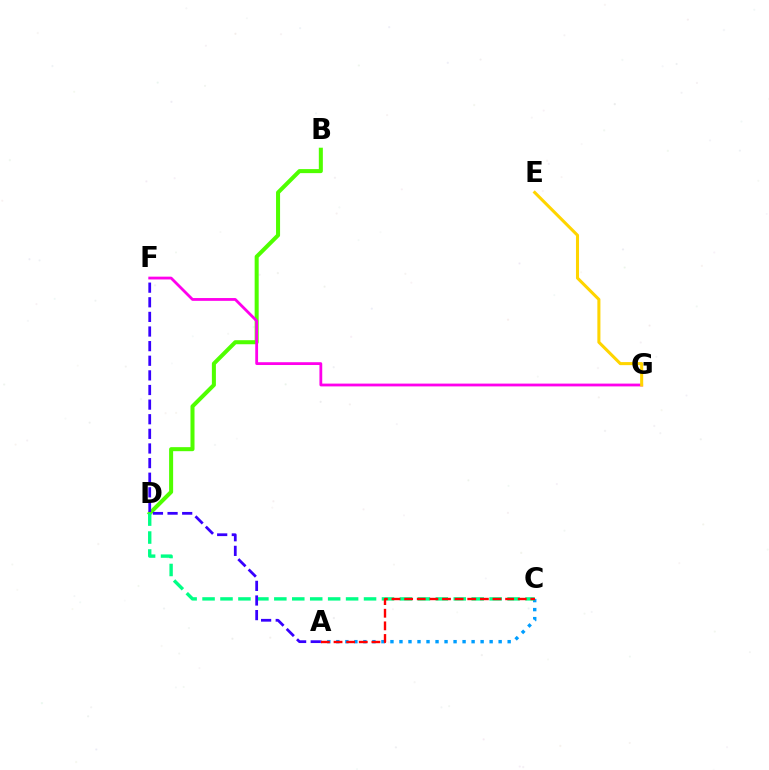{('B', 'D'): [{'color': '#4fff00', 'line_style': 'solid', 'thickness': 2.9}], ('A', 'C'): [{'color': '#009eff', 'line_style': 'dotted', 'thickness': 2.45}, {'color': '#ff0000', 'line_style': 'dashed', 'thickness': 1.71}], ('C', 'D'): [{'color': '#00ff86', 'line_style': 'dashed', 'thickness': 2.44}], ('F', 'G'): [{'color': '#ff00ed', 'line_style': 'solid', 'thickness': 2.02}], ('A', 'F'): [{'color': '#3700ff', 'line_style': 'dashed', 'thickness': 1.99}], ('E', 'G'): [{'color': '#ffd500', 'line_style': 'solid', 'thickness': 2.2}]}